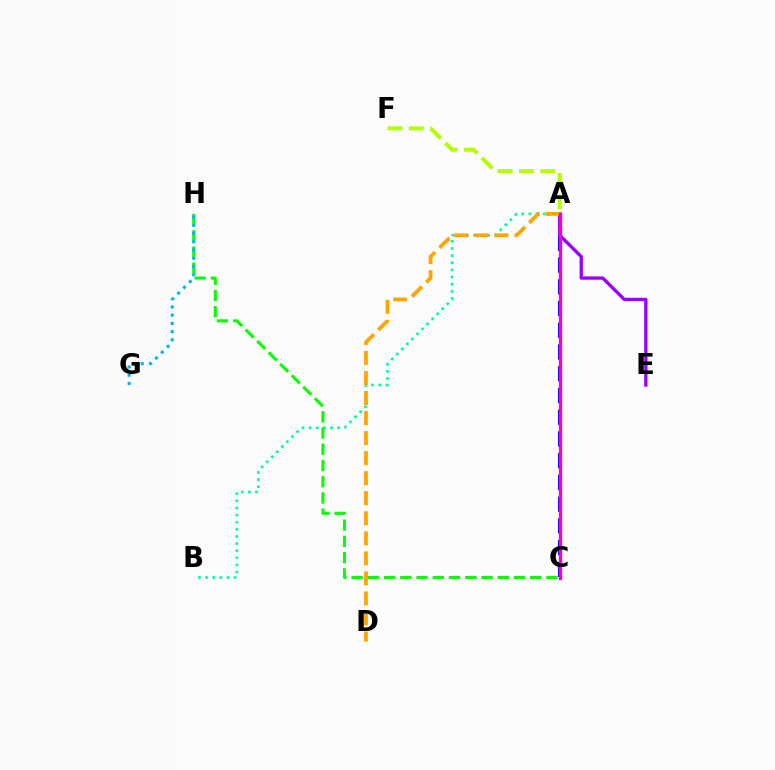{('A', 'B'): [{'color': '#00ff9d', 'line_style': 'dotted', 'thickness': 1.94}], ('A', 'C'): [{'color': '#0010ff', 'line_style': 'dashed', 'thickness': 2.95}, {'color': '#ff0000', 'line_style': 'dashed', 'thickness': 1.83}, {'color': '#ff00bd', 'line_style': 'solid', 'thickness': 2.38}], ('A', 'E'): [{'color': '#9b00ff', 'line_style': 'solid', 'thickness': 2.38}], ('A', 'D'): [{'color': '#ffa500', 'line_style': 'dashed', 'thickness': 2.72}], ('A', 'F'): [{'color': '#b3ff00', 'line_style': 'dashed', 'thickness': 2.89}], ('C', 'H'): [{'color': '#08ff00', 'line_style': 'dashed', 'thickness': 2.21}], ('G', 'H'): [{'color': '#00b5ff', 'line_style': 'dotted', 'thickness': 2.24}]}